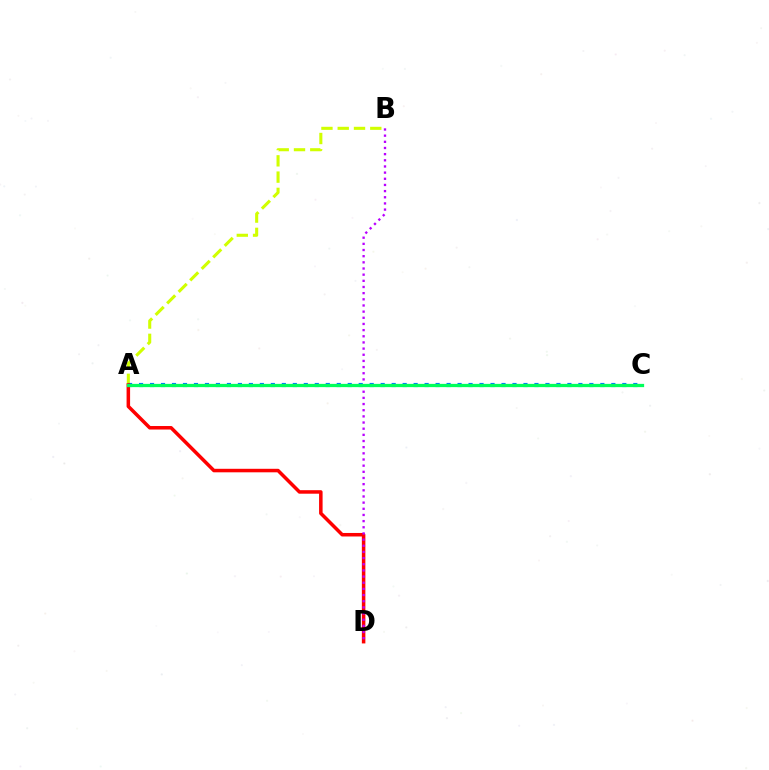{('A', 'B'): [{'color': '#d1ff00', 'line_style': 'dashed', 'thickness': 2.21}], ('A', 'C'): [{'color': '#0074ff', 'line_style': 'dotted', 'thickness': 2.98}, {'color': '#00ff5c', 'line_style': 'solid', 'thickness': 2.35}], ('A', 'D'): [{'color': '#ff0000', 'line_style': 'solid', 'thickness': 2.53}], ('B', 'D'): [{'color': '#b900ff', 'line_style': 'dotted', 'thickness': 1.67}]}